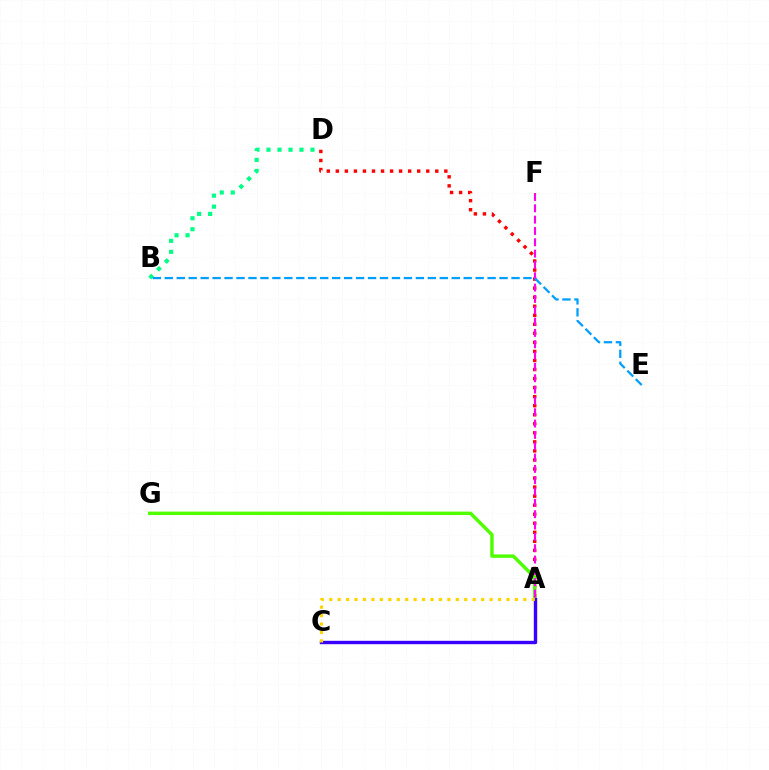{('B', 'D'): [{'color': '#00ff86', 'line_style': 'dotted', 'thickness': 2.99}], ('A', 'D'): [{'color': '#ff0000', 'line_style': 'dotted', 'thickness': 2.46}], ('A', 'G'): [{'color': '#4fff00', 'line_style': 'solid', 'thickness': 2.48}], ('A', 'C'): [{'color': '#3700ff', 'line_style': 'solid', 'thickness': 2.44}, {'color': '#ffd500', 'line_style': 'dotted', 'thickness': 2.29}], ('A', 'F'): [{'color': '#ff00ed', 'line_style': 'dashed', 'thickness': 1.54}], ('B', 'E'): [{'color': '#009eff', 'line_style': 'dashed', 'thickness': 1.62}]}